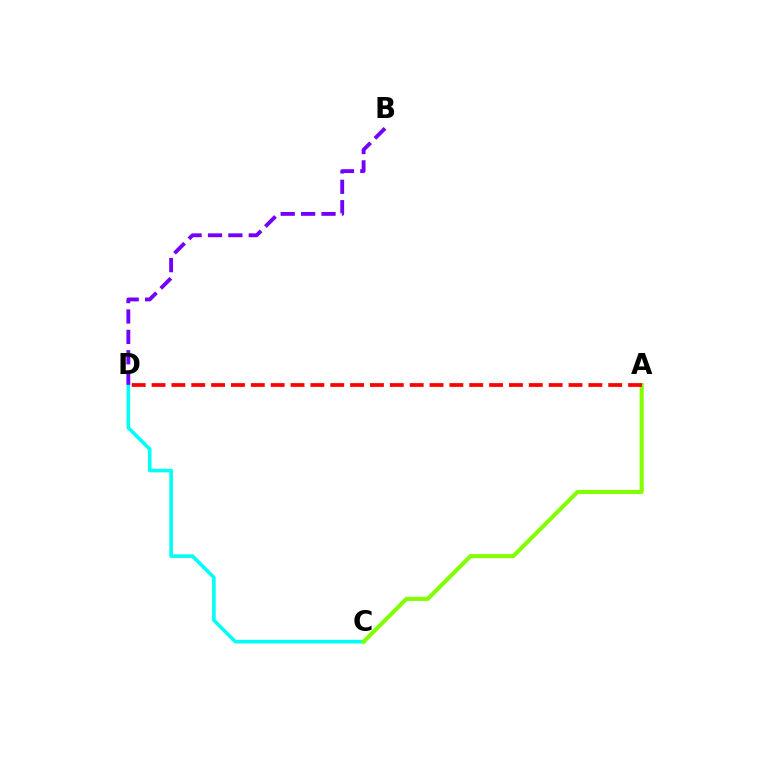{('C', 'D'): [{'color': '#00fff6', 'line_style': 'solid', 'thickness': 2.59}], ('A', 'C'): [{'color': '#84ff00', 'line_style': 'solid', 'thickness': 2.94}], ('B', 'D'): [{'color': '#7200ff', 'line_style': 'dashed', 'thickness': 2.77}], ('A', 'D'): [{'color': '#ff0000', 'line_style': 'dashed', 'thickness': 2.7}]}